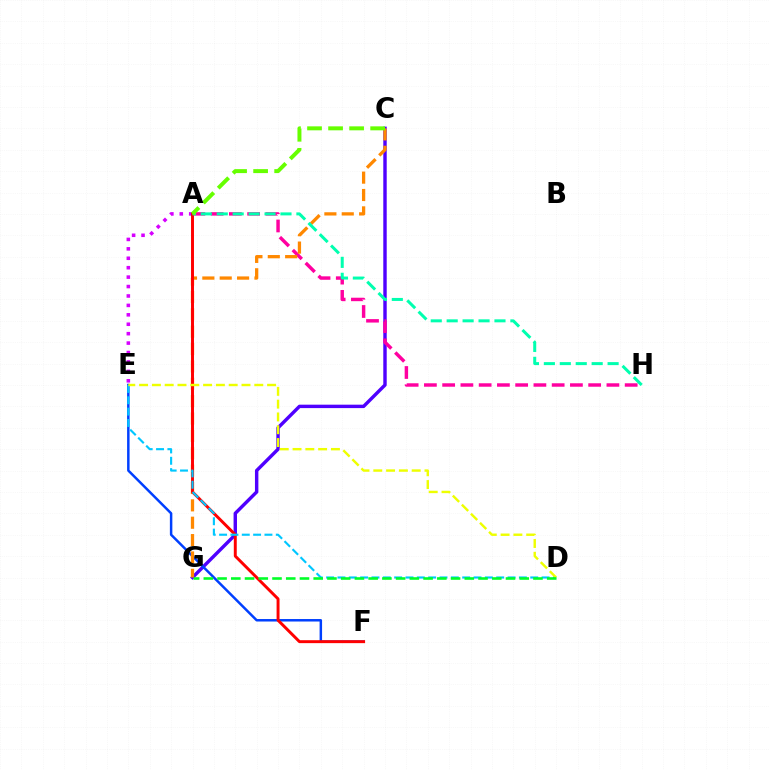{('C', 'G'): [{'color': '#4f00ff', 'line_style': 'solid', 'thickness': 2.46}, {'color': '#ff8800', 'line_style': 'dashed', 'thickness': 2.36}], ('A', 'H'): [{'color': '#ff00a0', 'line_style': 'dashed', 'thickness': 2.48}, {'color': '#00ffaf', 'line_style': 'dashed', 'thickness': 2.16}], ('A', 'E'): [{'color': '#d600ff', 'line_style': 'dotted', 'thickness': 2.56}], ('E', 'F'): [{'color': '#003fff', 'line_style': 'solid', 'thickness': 1.79}], ('A', 'F'): [{'color': '#ff0000', 'line_style': 'solid', 'thickness': 2.12}], ('D', 'E'): [{'color': '#00c7ff', 'line_style': 'dashed', 'thickness': 1.54}, {'color': '#eeff00', 'line_style': 'dashed', 'thickness': 1.74}], ('D', 'G'): [{'color': '#00ff27', 'line_style': 'dashed', 'thickness': 1.87}], ('A', 'C'): [{'color': '#66ff00', 'line_style': 'dashed', 'thickness': 2.86}]}